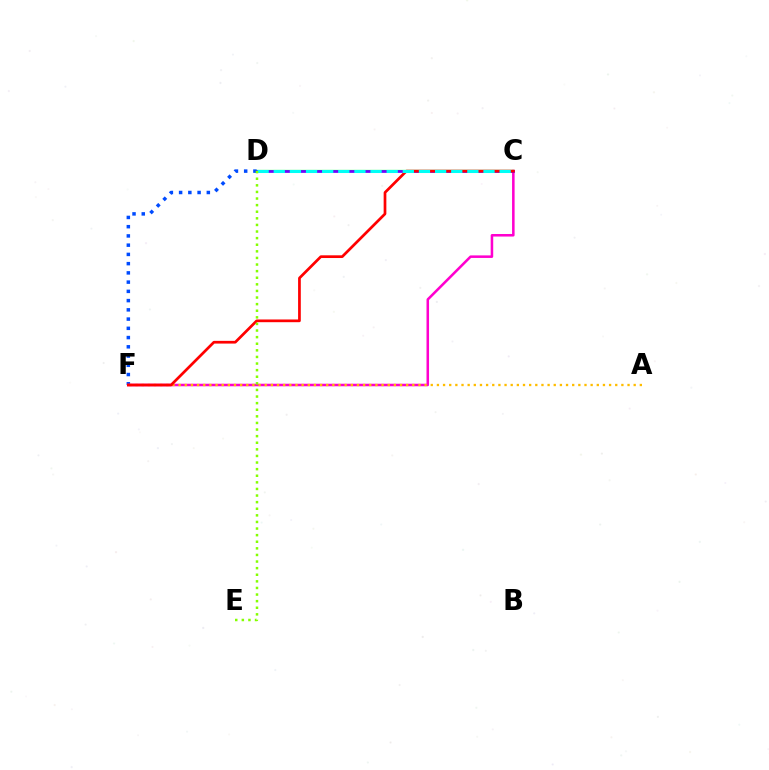{('D', 'F'): [{'color': '#004bff', 'line_style': 'dotted', 'thickness': 2.51}], ('C', 'F'): [{'color': '#ff00cf', 'line_style': 'solid', 'thickness': 1.83}, {'color': '#ff0000', 'line_style': 'solid', 'thickness': 1.95}], ('A', 'F'): [{'color': '#ffbd00', 'line_style': 'dotted', 'thickness': 1.67}], ('C', 'D'): [{'color': '#00ff39', 'line_style': 'solid', 'thickness': 1.61}, {'color': '#7200ff', 'line_style': 'solid', 'thickness': 1.96}, {'color': '#00fff6', 'line_style': 'dashed', 'thickness': 2.19}], ('D', 'E'): [{'color': '#84ff00', 'line_style': 'dotted', 'thickness': 1.79}]}